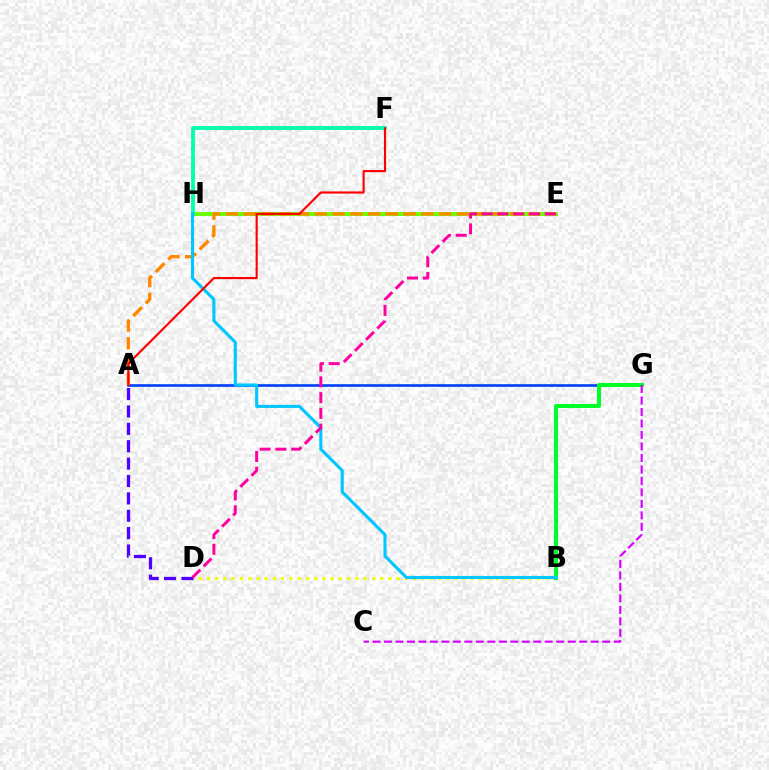{('A', 'G'): [{'color': '#003fff', 'line_style': 'solid', 'thickness': 1.89}], ('A', 'D'): [{'color': '#4f00ff', 'line_style': 'dashed', 'thickness': 2.36}], ('E', 'H'): [{'color': '#66ff00', 'line_style': 'solid', 'thickness': 2.77}], ('A', 'E'): [{'color': '#ff8800', 'line_style': 'dashed', 'thickness': 2.41}], ('F', 'H'): [{'color': '#00ffaf', 'line_style': 'solid', 'thickness': 2.74}], ('B', 'D'): [{'color': '#eeff00', 'line_style': 'dotted', 'thickness': 2.24}], ('B', 'G'): [{'color': '#00ff27', 'line_style': 'solid', 'thickness': 2.87}], ('C', 'G'): [{'color': '#d600ff', 'line_style': 'dashed', 'thickness': 1.56}], ('B', 'H'): [{'color': '#00c7ff', 'line_style': 'solid', 'thickness': 2.23}], ('A', 'F'): [{'color': '#ff0000', 'line_style': 'solid', 'thickness': 1.54}], ('D', 'E'): [{'color': '#ff00a0', 'line_style': 'dashed', 'thickness': 2.14}]}